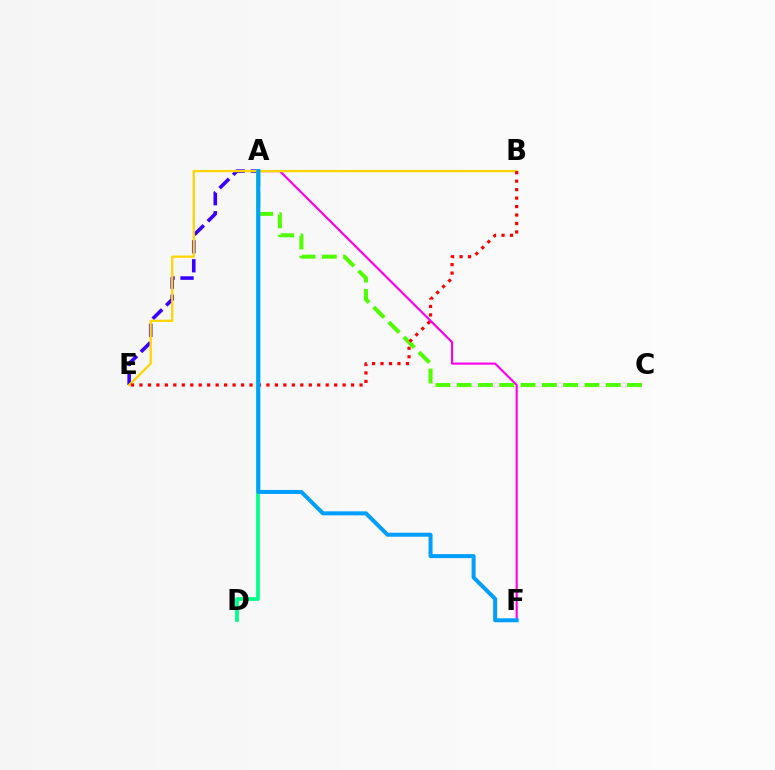{('A', 'E'): [{'color': '#3700ff', 'line_style': 'dashed', 'thickness': 2.58}], ('A', 'F'): [{'color': '#ff00ed', 'line_style': 'solid', 'thickness': 1.55}, {'color': '#009eff', 'line_style': 'solid', 'thickness': 2.88}], ('A', 'D'): [{'color': '#00ff86', 'line_style': 'solid', 'thickness': 2.67}], ('A', 'C'): [{'color': '#4fff00', 'line_style': 'dashed', 'thickness': 2.89}], ('B', 'E'): [{'color': '#ffd500', 'line_style': 'solid', 'thickness': 1.64}, {'color': '#ff0000', 'line_style': 'dotted', 'thickness': 2.3}]}